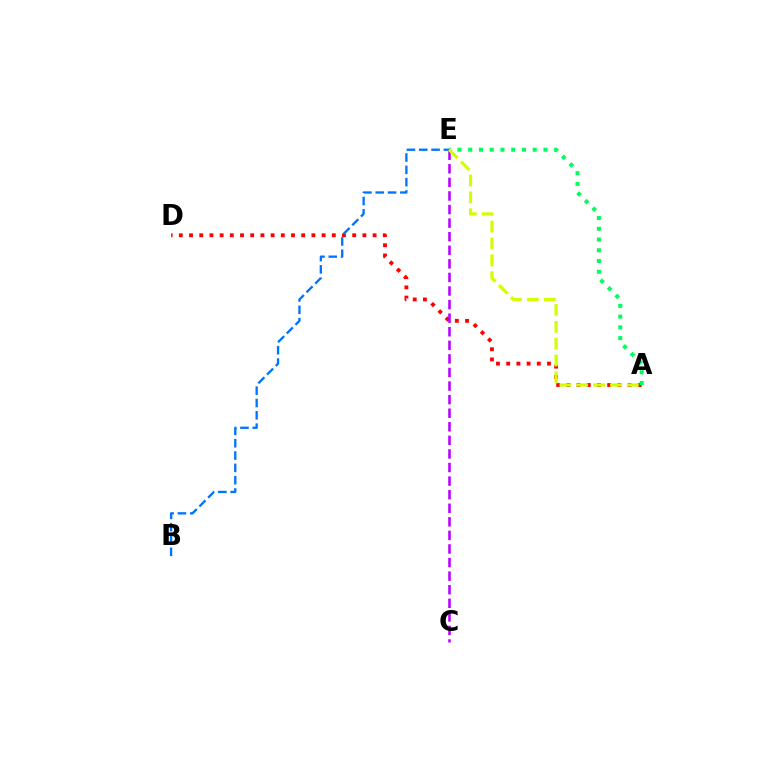{('A', 'D'): [{'color': '#ff0000', 'line_style': 'dotted', 'thickness': 2.77}], ('B', 'E'): [{'color': '#0074ff', 'line_style': 'dashed', 'thickness': 1.67}], ('A', 'E'): [{'color': '#00ff5c', 'line_style': 'dotted', 'thickness': 2.92}, {'color': '#d1ff00', 'line_style': 'dashed', 'thickness': 2.29}], ('C', 'E'): [{'color': '#b900ff', 'line_style': 'dashed', 'thickness': 1.84}]}